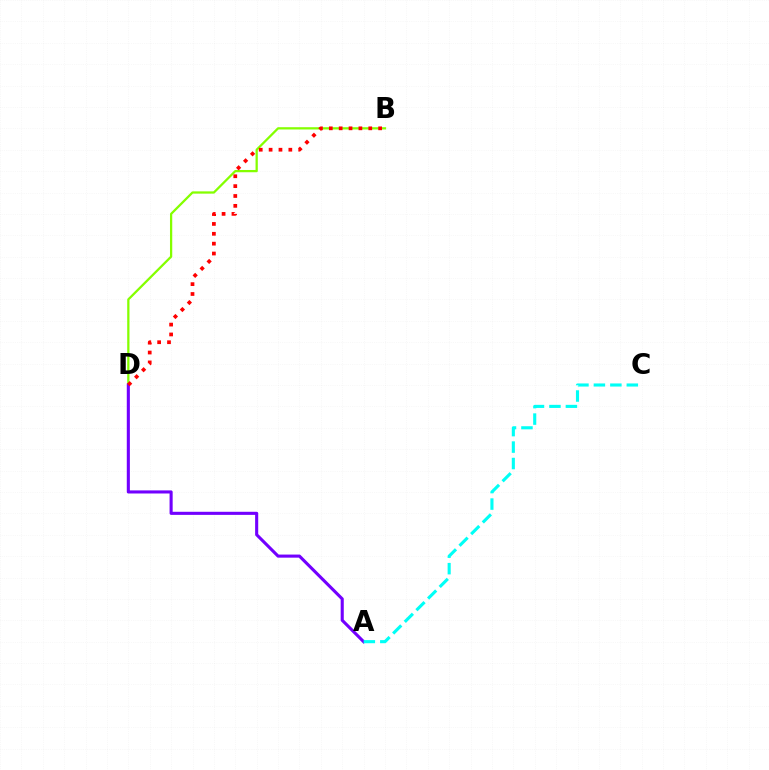{('B', 'D'): [{'color': '#84ff00', 'line_style': 'solid', 'thickness': 1.63}, {'color': '#ff0000', 'line_style': 'dotted', 'thickness': 2.68}], ('A', 'D'): [{'color': '#7200ff', 'line_style': 'solid', 'thickness': 2.23}], ('A', 'C'): [{'color': '#00fff6', 'line_style': 'dashed', 'thickness': 2.24}]}